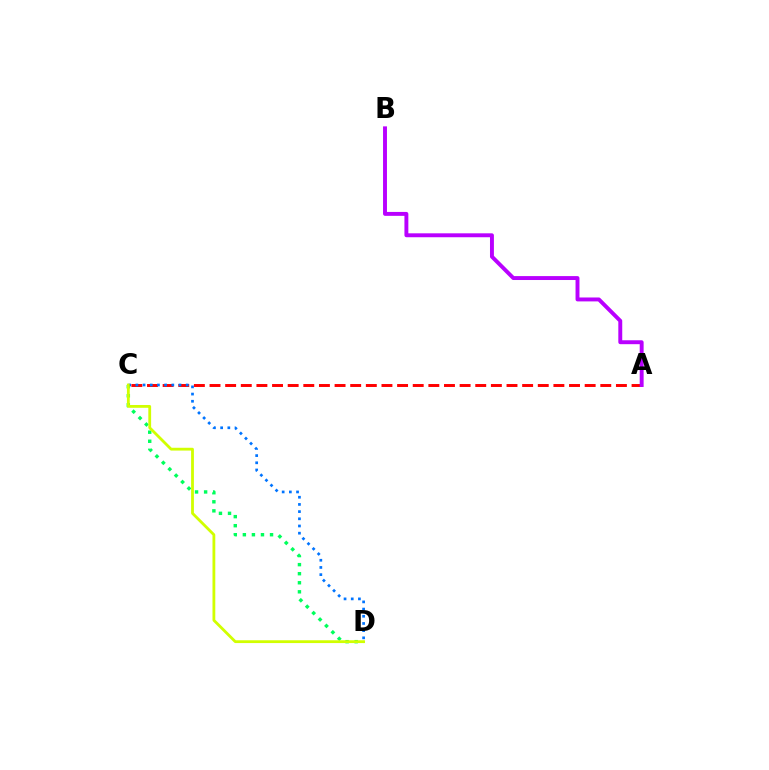{('C', 'D'): [{'color': '#00ff5c', 'line_style': 'dotted', 'thickness': 2.46}, {'color': '#0074ff', 'line_style': 'dotted', 'thickness': 1.95}, {'color': '#d1ff00', 'line_style': 'solid', 'thickness': 2.02}], ('A', 'C'): [{'color': '#ff0000', 'line_style': 'dashed', 'thickness': 2.12}], ('A', 'B'): [{'color': '#b900ff', 'line_style': 'solid', 'thickness': 2.82}]}